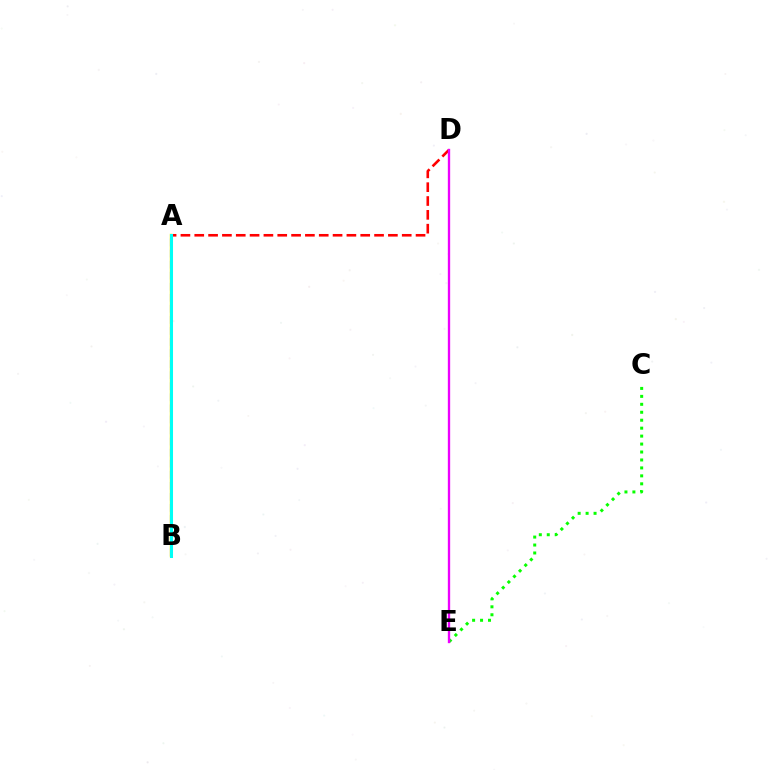{('C', 'E'): [{'color': '#08ff00', 'line_style': 'dotted', 'thickness': 2.16}], ('A', 'D'): [{'color': '#ff0000', 'line_style': 'dashed', 'thickness': 1.88}], ('D', 'E'): [{'color': '#ee00ff', 'line_style': 'solid', 'thickness': 1.68}], ('A', 'B'): [{'color': '#0010ff', 'line_style': 'dashed', 'thickness': 1.5}, {'color': '#fcf500', 'line_style': 'solid', 'thickness': 1.76}, {'color': '#00fff6', 'line_style': 'solid', 'thickness': 2.18}]}